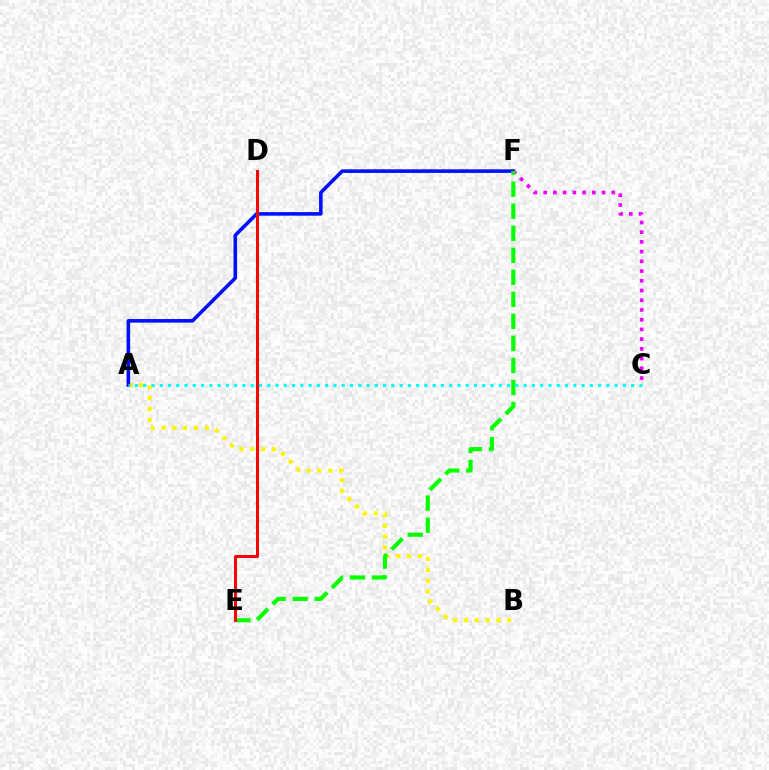{('A', 'B'): [{'color': '#fcf500', 'line_style': 'dotted', 'thickness': 2.95}], ('A', 'F'): [{'color': '#0010ff', 'line_style': 'solid', 'thickness': 2.58}], ('A', 'C'): [{'color': '#00fff6', 'line_style': 'dotted', 'thickness': 2.25}], ('C', 'F'): [{'color': '#ee00ff', 'line_style': 'dotted', 'thickness': 2.64}], ('E', 'F'): [{'color': '#08ff00', 'line_style': 'dashed', 'thickness': 2.99}], ('D', 'E'): [{'color': '#ff0000', 'line_style': 'solid', 'thickness': 2.17}]}